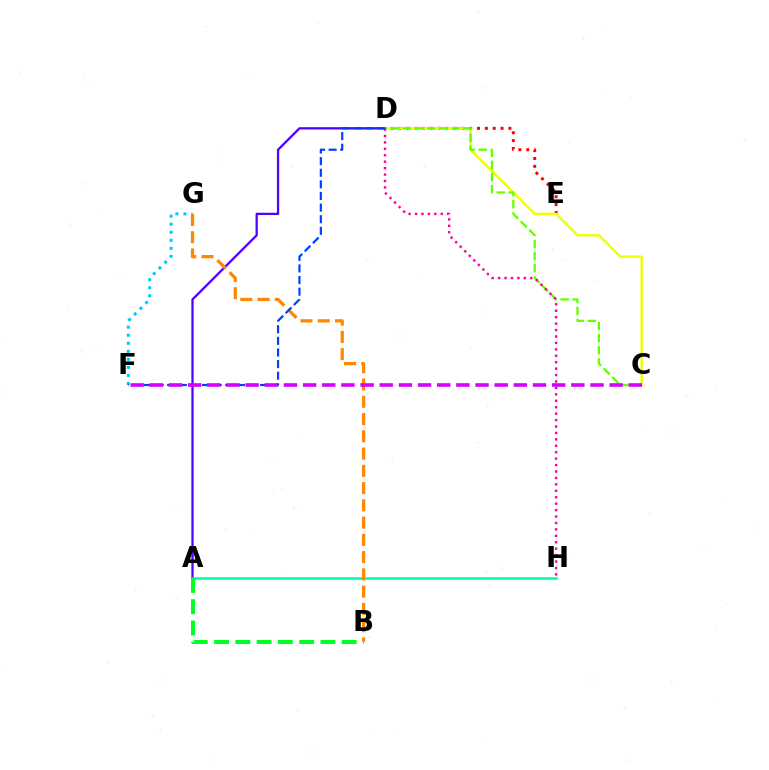{('D', 'E'): [{'color': '#ff0000', 'line_style': 'dotted', 'thickness': 2.13}], ('C', 'D'): [{'color': '#eeff00', 'line_style': 'solid', 'thickness': 1.7}, {'color': '#66ff00', 'line_style': 'dashed', 'thickness': 1.65}], ('A', 'D'): [{'color': '#4f00ff', 'line_style': 'solid', 'thickness': 1.64}], ('A', 'H'): [{'color': '#00ffaf', 'line_style': 'solid', 'thickness': 1.87}], ('F', 'G'): [{'color': '#00c7ff', 'line_style': 'dotted', 'thickness': 2.19}], ('A', 'B'): [{'color': '#00ff27', 'line_style': 'dashed', 'thickness': 2.89}], ('B', 'G'): [{'color': '#ff8800', 'line_style': 'dashed', 'thickness': 2.34}], ('D', 'H'): [{'color': '#ff00a0', 'line_style': 'dotted', 'thickness': 1.75}], ('D', 'F'): [{'color': '#003fff', 'line_style': 'dashed', 'thickness': 1.58}], ('C', 'F'): [{'color': '#d600ff', 'line_style': 'dashed', 'thickness': 2.6}]}